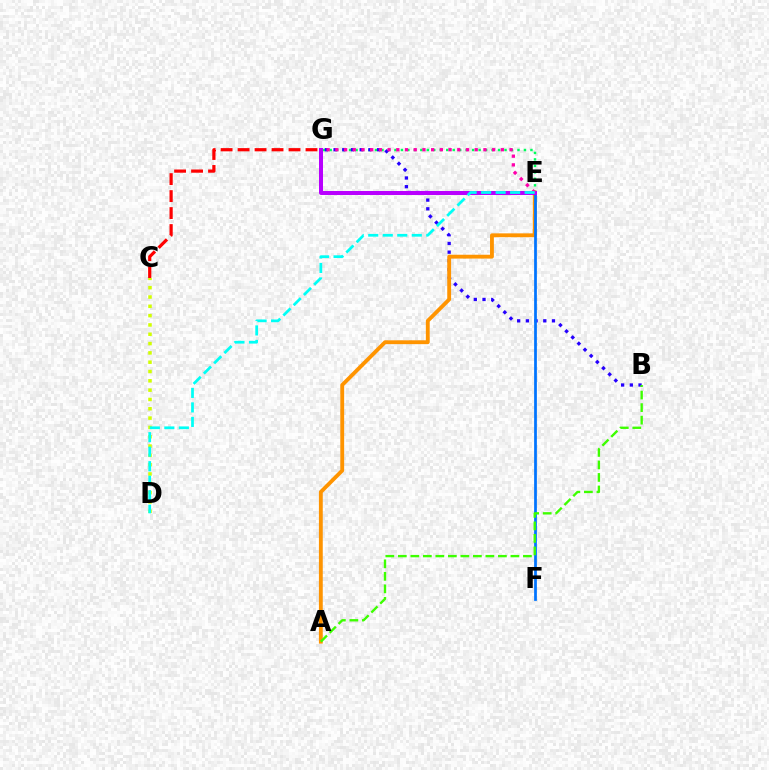{('C', 'D'): [{'color': '#d1ff00', 'line_style': 'dotted', 'thickness': 2.53}], ('E', 'G'): [{'color': '#00ff5c', 'line_style': 'dotted', 'thickness': 1.76}, {'color': '#b900ff', 'line_style': 'solid', 'thickness': 2.88}, {'color': '#ff00ac', 'line_style': 'dotted', 'thickness': 2.37}], ('B', 'G'): [{'color': '#2500ff', 'line_style': 'dotted', 'thickness': 2.36}], ('A', 'E'): [{'color': '#ff9400', 'line_style': 'solid', 'thickness': 2.77}], ('E', 'F'): [{'color': '#0074ff', 'line_style': 'solid', 'thickness': 1.98}], ('A', 'B'): [{'color': '#3dff00', 'line_style': 'dashed', 'thickness': 1.7}], ('C', 'G'): [{'color': '#ff0000', 'line_style': 'dashed', 'thickness': 2.31}], ('D', 'E'): [{'color': '#00fff6', 'line_style': 'dashed', 'thickness': 1.97}]}